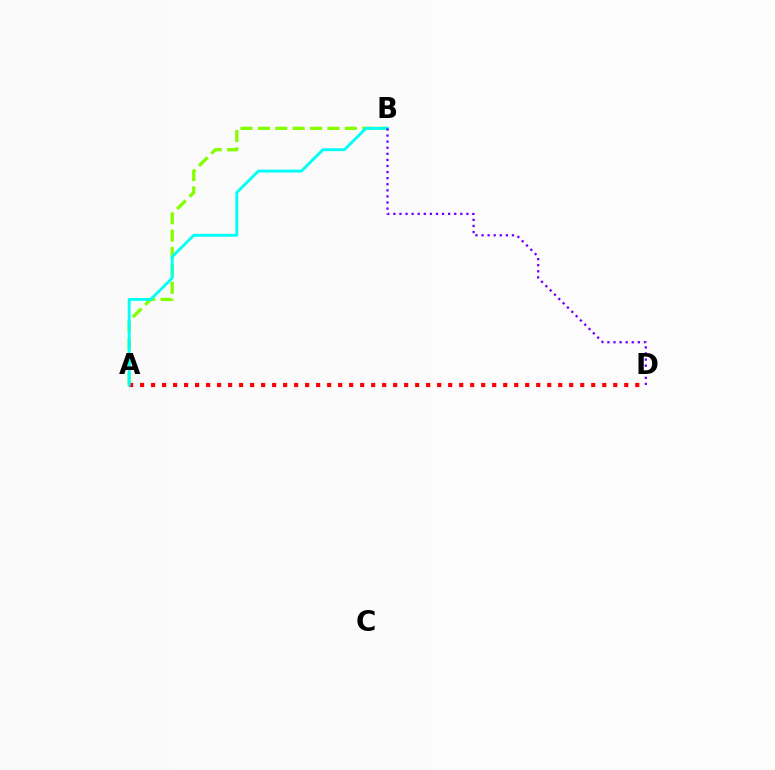{('A', 'B'): [{'color': '#84ff00', 'line_style': 'dashed', 'thickness': 2.36}, {'color': '#00fff6', 'line_style': 'solid', 'thickness': 2.06}], ('A', 'D'): [{'color': '#ff0000', 'line_style': 'dotted', 'thickness': 2.99}], ('B', 'D'): [{'color': '#7200ff', 'line_style': 'dotted', 'thickness': 1.65}]}